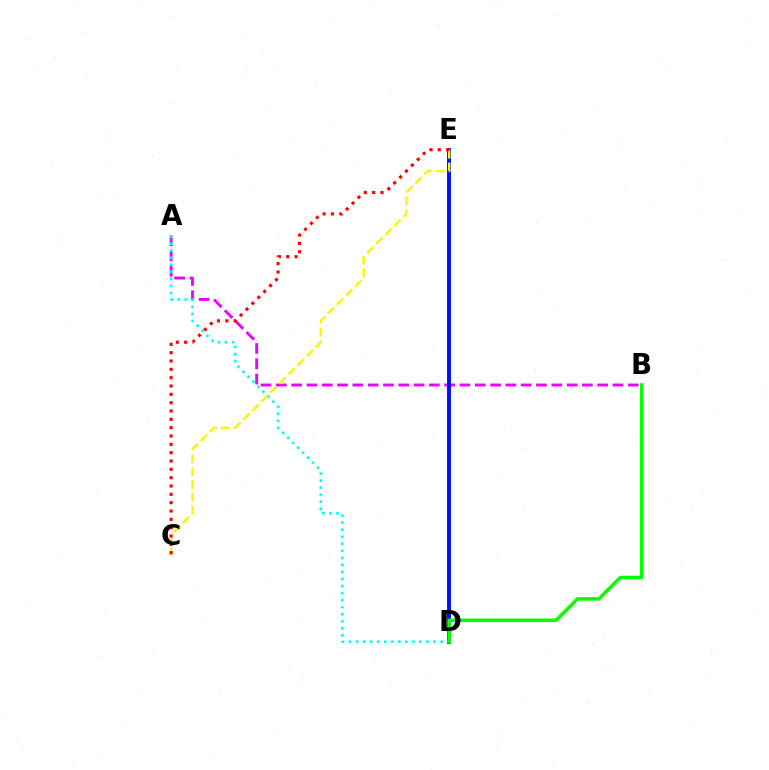{('A', 'B'): [{'color': '#ee00ff', 'line_style': 'dashed', 'thickness': 2.08}], ('D', 'E'): [{'color': '#0010ff', 'line_style': 'solid', 'thickness': 2.83}], ('A', 'D'): [{'color': '#00fff6', 'line_style': 'dotted', 'thickness': 1.91}], ('B', 'D'): [{'color': '#08ff00', 'line_style': 'solid', 'thickness': 2.55}], ('C', 'E'): [{'color': '#fcf500', 'line_style': 'dashed', 'thickness': 1.74}, {'color': '#ff0000', 'line_style': 'dotted', 'thickness': 2.26}]}